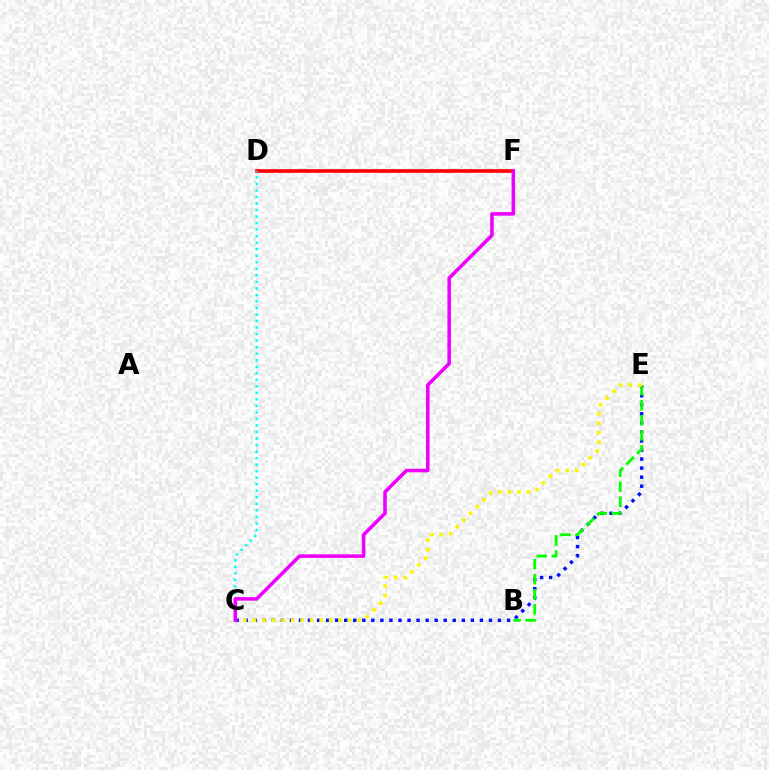{('C', 'E'): [{'color': '#0010ff', 'line_style': 'dotted', 'thickness': 2.46}, {'color': '#fcf500', 'line_style': 'dotted', 'thickness': 2.59}], ('B', 'E'): [{'color': '#08ff00', 'line_style': 'dashed', 'thickness': 2.04}], ('D', 'F'): [{'color': '#ff0000', 'line_style': 'solid', 'thickness': 2.6}], ('C', 'D'): [{'color': '#00fff6', 'line_style': 'dotted', 'thickness': 1.77}], ('C', 'F'): [{'color': '#ee00ff', 'line_style': 'solid', 'thickness': 2.55}]}